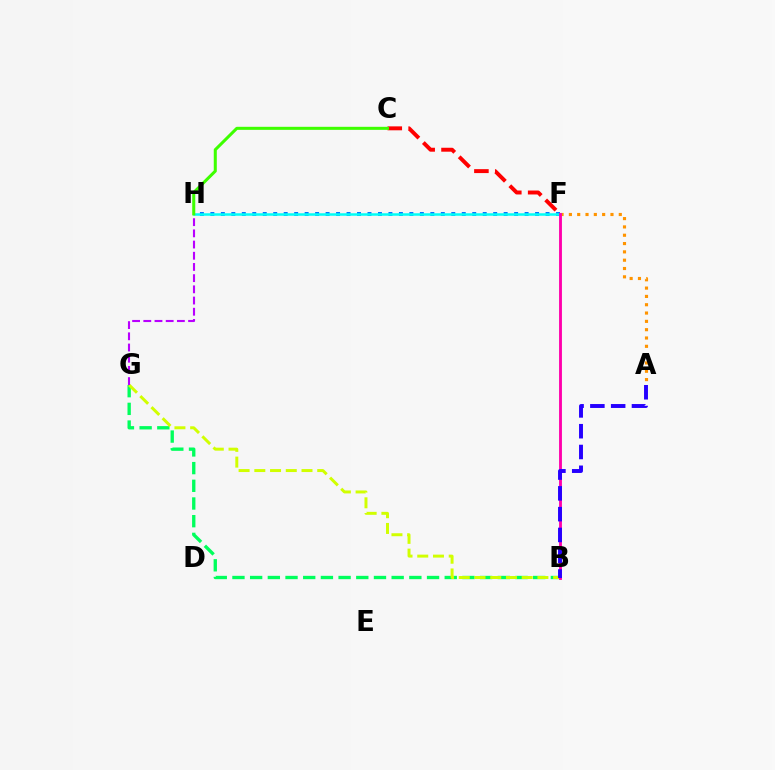{('B', 'G'): [{'color': '#00ff5c', 'line_style': 'dashed', 'thickness': 2.4}, {'color': '#d1ff00', 'line_style': 'dashed', 'thickness': 2.14}], ('A', 'F'): [{'color': '#ff9400', 'line_style': 'dotted', 'thickness': 2.26}], ('G', 'H'): [{'color': '#b900ff', 'line_style': 'dashed', 'thickness': 1.52}], ('F', 'H'): [{'color': '#0074ff', 'line_style': 'dotted', 'thickness': 2.85}, {'color': '#00fff6', 'line_style': 'solid', 'thickness': 1.8}], ('C', 'F'): [{'color': '#ff0000', 'line_style': 'dashed', 'thickness': 2.83}], ('C', 'H'): [{'color': '#3dff00', 'line_style': 'solid', 'thickness': 2.19}], ('B', 'F'): [{'color': '#ff00ac', 'line_style': 'solid', 'thickness': 2.06}], ('A', 'B'): [{'color': '#2500ff', 'line_style': 'dashed', 'thickness': 2.82}]}